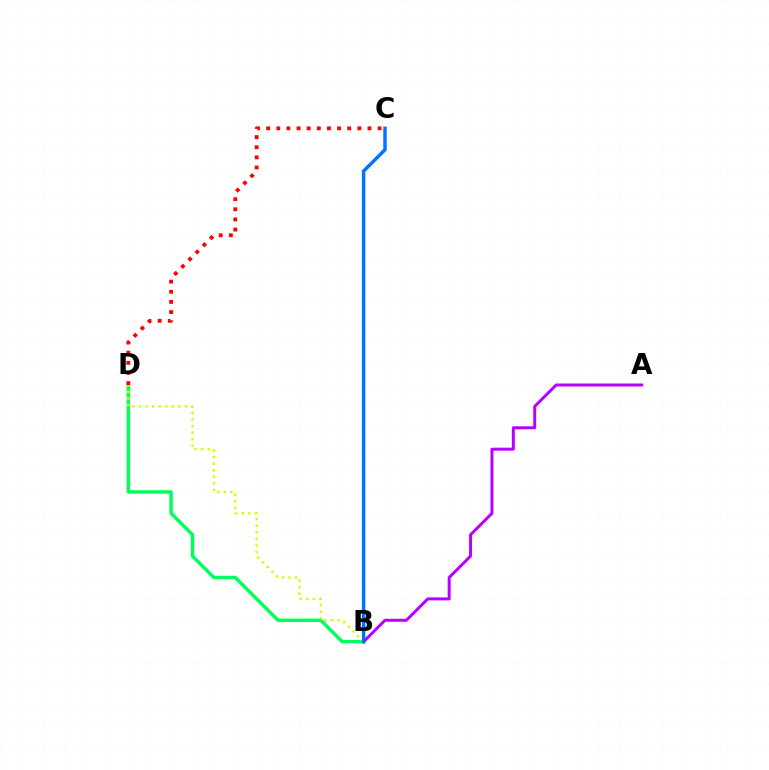{('B', 'D'): [{'color': '#00ff5c', 'line_style': 'solid', 'thickness': 2.48}, {'color': '#d1ff00', 'line_style': 'dotted', 'thickness': 1.78}], ('C', 'D'): [{'color': '#ff0000', 'line_style': 'dotted', 'thickness': 2.75}], ('A', 'B'): [{'color': '#b900ff', 'line_style': 'solid', 'thickness': 2.15}], ('B', 'C'): [{'color': '#0074ff', 'line_style': 'solid', 'thickness': 2.49}]}